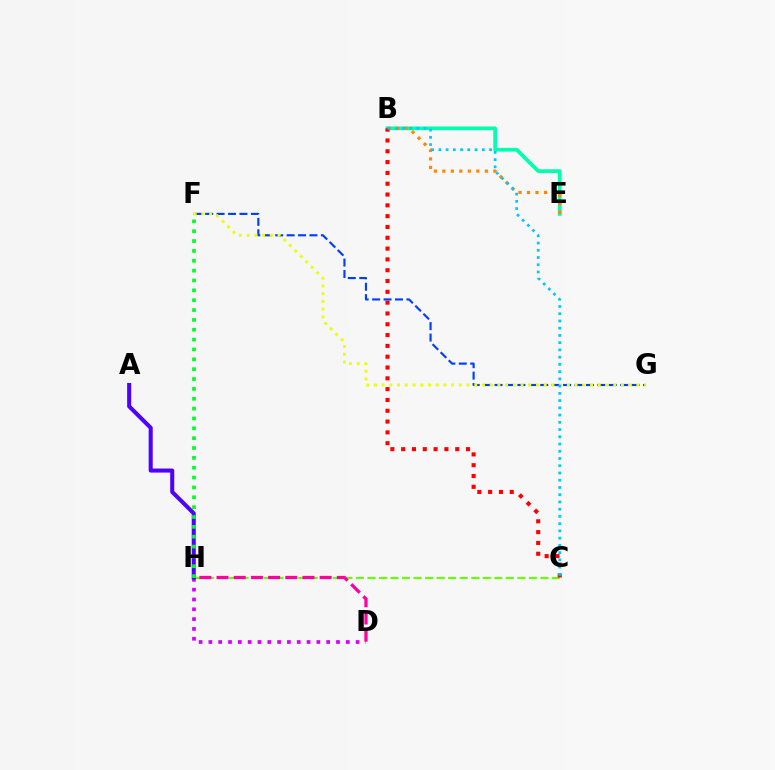{('C', 'H'): [{'color': '#66ff00', 'line_style': 'dashed', 'thickness': 1.57}], ('F', 'G'): [{'color': '#003fff', 'line_style': 'dashed', 'thickness': 1.55}, {'color': '#eeff00', 'line_style': 'dotted', 'thickness': 2.1}], ('B', 'E'): [{'color': '#00ffaf', 'line_style': 'solid', 'thickness': 2.68}, {'color': '#ff8800', 'line_style': 'dotted', 'thickness': 2.31}], ('D', 'H'): [{'color': '#ff00a0', 'line_style': 'dashed', 'thickness': 2.33}, {'color': '#d600ff', 'line_style': 'dotted', 'thickness': 2.67}], ('B', 'C'): [{'color': '#ff0000', 'line_style': 'dotted', 'thickness': 2.94}, {'color': '#00c7ff', 'line_style': 'dotted', 'thickness': 1.97}], ('A', 'H'): [{'color': '#4f00ff', 'line_style': 'solid', 'thickness': 2.92}], ('F', 'H'): [{'color': '#00ff27', 'line_style': 'dotted', 'thickness': 2.68}]}